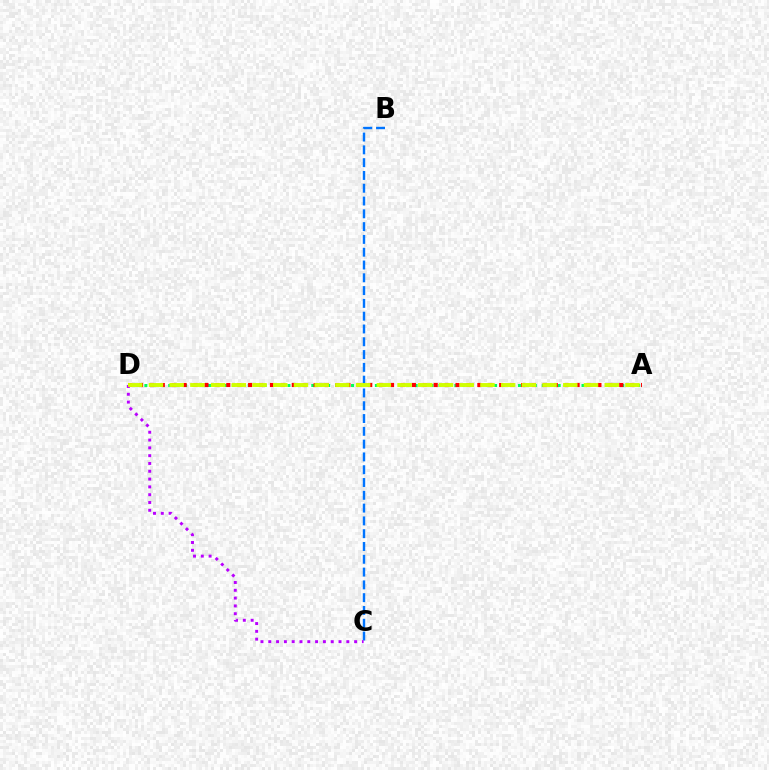{('B', 'C'): [{'color': '#0074ff', 'line_style': 'dashed', 'thickness': 1.74}], ('C', 'D'): [{'color': '#b900ff', 'line_style': 'dotted', 'thickness': 2.12}], ('A', 'D'): [{'color': '#00ff5c', 'line_style': 'dotted', 'thickness': 2.16}, {'color': '#ff0000', 'line_style': 'dotted', 'thickness': 2.97}, {'color': '#d1ff00', 'line_style': 'dashed', 'thickness': 2.81}]}